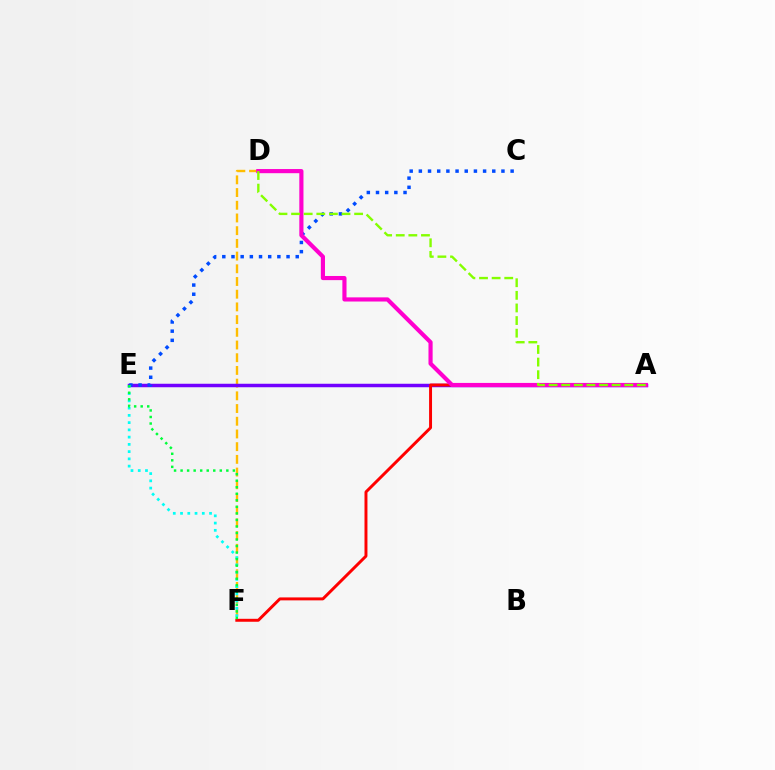{('D', 'F'): [{'color': '#ffbd00', 'line_style': 'dashed', 'thickness': 1.73}], ('A', 'E'): [{'color': '#7200ff', 'line_style': 'solid', 'thickness': 2.51}], ('C', 'E'): [{'color': '#004bff', 'line_style': 'dotted', 'thickness': 2.49}], ('E', 'F'): [{'color': '#00fff6', 'line_style': 'dotted', 'thickness': 1.97}, {'color': '#00ff39', 'line_style': 'dotted', 'thickness': 1.78}], ('A', 'F'): [{'color': '#ff0000', 'line_style': 'solid', 'thickness': 2.12}], ('A', 'D'): [{'color': '#ff00cf', 'line_style': 'solid', 'thickness': 2.99}, {'color': '#84ff00', 'line_style': 'dashed', 'thickness': 1.71}]}